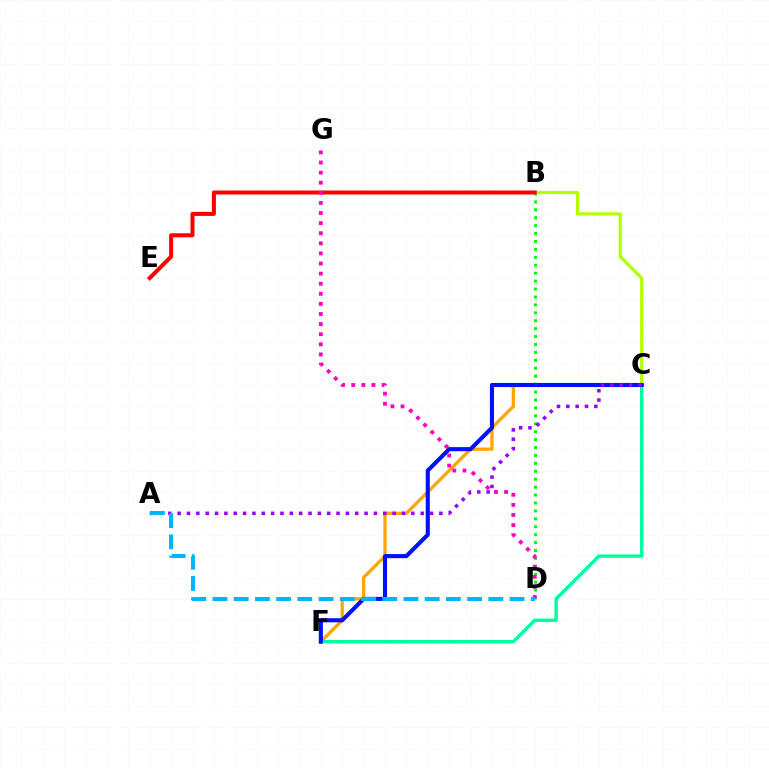{('C', 'F'): [{'color': '#ffa500', 'line_style': 'solid', 'thickness': 2.37}, {'color': '#00ff9d', 'line_style': 'solid', 'thickness': 2.41}, {'color': '#0010ff', 'line_style': 'solid', 'thickness': 2.94}], ('B', 'C'): [{'color': '#b3ff00', 'line_style': 'solid', 'thickness': 2.29}], ('B', 'D'): [{'color': '#08ff00', 'line_style': 'dotted', 'thickness': 2.15}], ('A', 'C'): [{'color': '#9b00ff', 'line_style': 'dotted', 'thickness': 2.54}], ('B', 'E'): [{'color': '#ff0000', 'line_style': 'solid', 'thickness': 2.9}], ('D', 'G'): [{'color': '#ff00bd', 'line_style': 'dotted', 'thickness': 2.74}], ('A', 'D'): [{'color': '#00b5ff', 'line_style': 'dashed', 'thickness': 2.88}]}